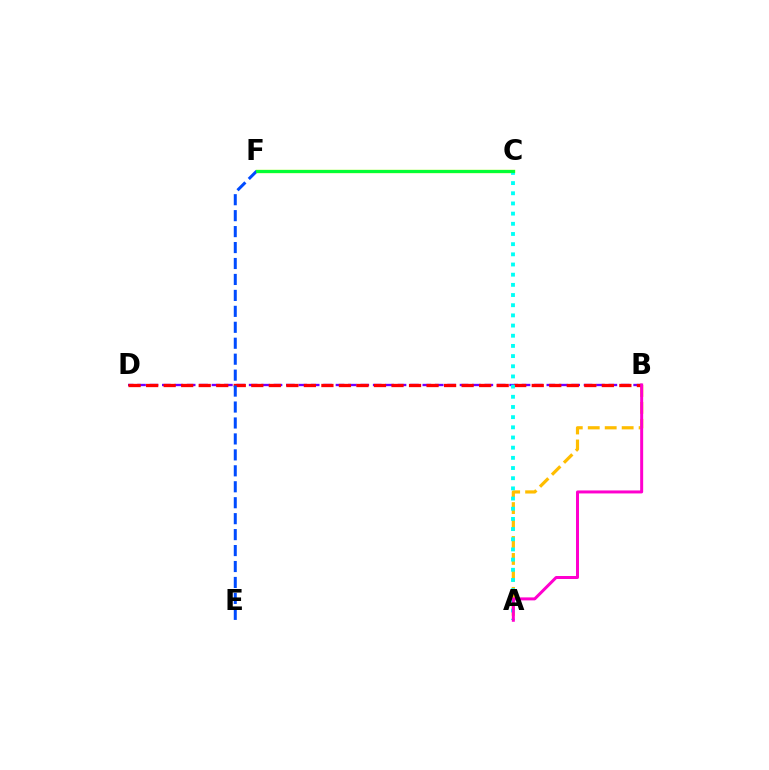{('B', 'D'): [{'color': '#7200ff', 'line_style': 'dashed', 'thickness': 1.68}, {'color': '#ff0000', 'line_style': 'dashed', 'thickness': 2.38}], ('C', 'F'): [{'color': '#84ff00', 'line_style': 'solid', 'thickness': 2.47}, {'color': '#00ff39', 'line_style': 'solid', 'thickness': 2.1}], ('A', 'B'): [{'color': '#ffbd00', 'line_style': 'dashed', 'thickness': 2.3}, {'color': '#ff00cf', 'line_style': 'solid', 'thickness': 2.15}], ('A', 'C'): [{'color': '#00fff6', 'line_style': 'dotted', 'thickness': 2.76}], ('E', 'F'): [{'color': '#004bff', 'line_style': 'dashed', 'thickness': 2.17}]}